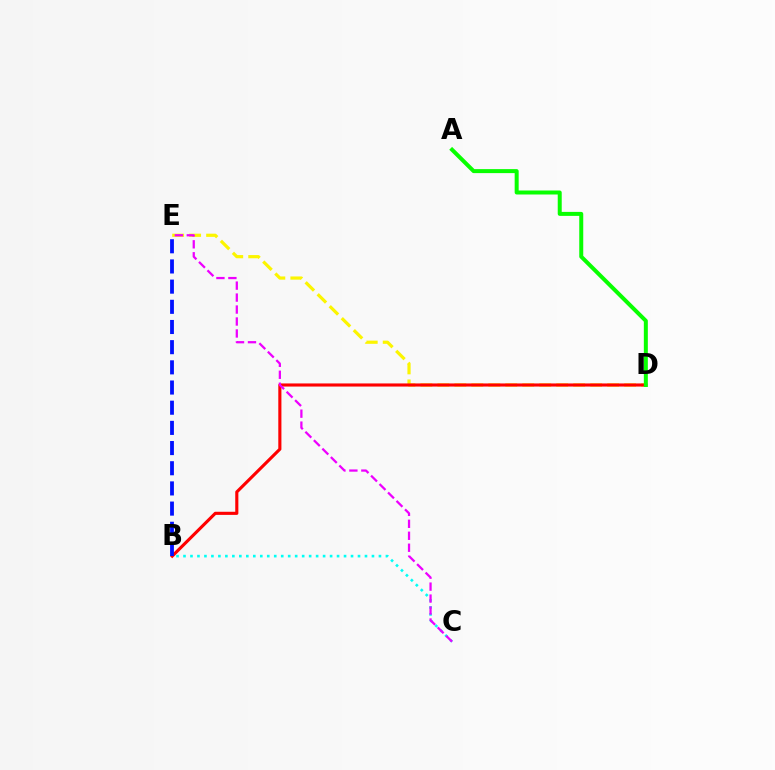{('D', 'E'): [{'color': '#fcf500', 'line_style': 'dashed', 'thickness': 2.31}], ('B', 'D'): [{'color': '#ff0000', 'line_style': 'solid', 'thickness': 2.24}], ('A', 'D'): [{'color': '#08ff00', 'line_style': 'solid', 'thickness': 2.88}], ('B', 'C'): [{'color': '#00fff6', 'line_style': 'dotted', 'thickness': 1.9}], ('B', 'E'): [{'color': '#0010ff', 'line_style': 'dashed', 'thickness': 2.74}], ('C', 'E'): [{'color': '#ee00ff', 'line_style': 'dashed', 'thickness': 1.63}]}